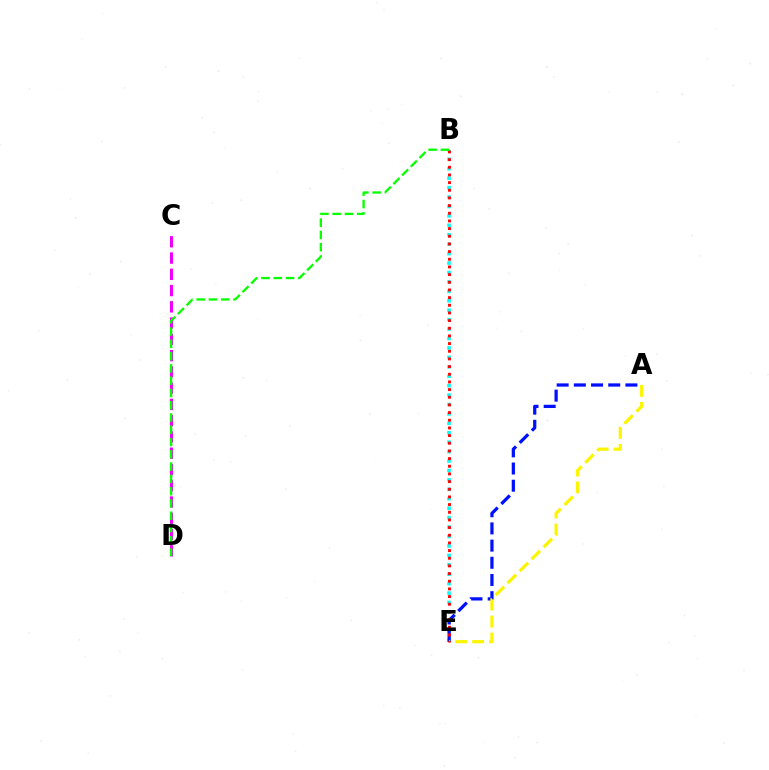{('C', 'D'): [{'color': '#ee00ff', 'line_style': 'dashed', 'thickness': 2.21}], ('B', 'E'): [{'color': '#00fff6', 'line_style': 'dotted', 'thickness': 2.56}, {'color': '#ff0000', 'line_style': 'dotted', 'thickness': 2.08}], ('A', 'E'): [{'color': '#0010ff', 'line_style': 'dashed', 'thickness': 2.33}, {'color': '#fcf500', 'line_style': 'dashed', 'thickness': 2.3}], ('B', 'D'): [{'color': '#08ff00', 'line_style': 'dashed', 'thickness': 1.67}]}